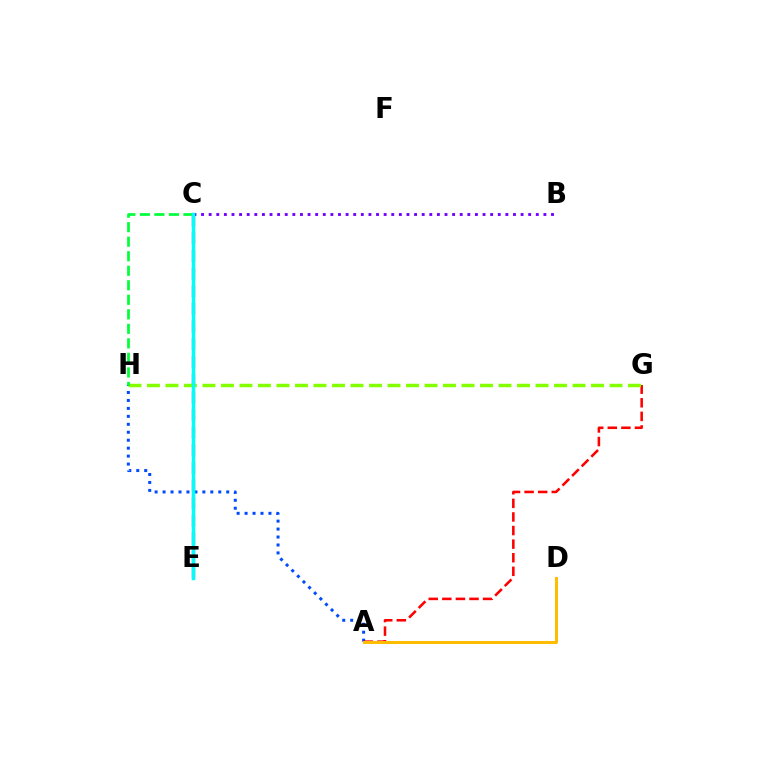{('A', 'H'): [{'color': '#004bff', 'line_style': 'dotted', 'thickness': 2.16}], ('A', 'G'): [{'color': '#ff0000', 'line_style': 'dashed', 'thickness': 1.85}], ('C', 'E'): [{'color': '#ff00cf', 'line_style': 'dashed', 'thickness': 2.4}, {'color': '#00fff6', 'line_style': 'solid', 'thickness': 2.51}], ('B', 'C'): [{'color': '#7200ff', 'line_style': 'dotted', 'thickness': 2.07}], ('G', 'H'): [{'color': '#84ff00', 'line_style': 'dashed', 'thickness': 2.51}], ('C', 'H'): [{'color': '#00ff39', 'line_style': 'dashed', 'thickness': 1.97}], ('A', 'D'): [{'color': '#ffbd00', 'line_style': 'solid', 'thickness': 2.14}]}